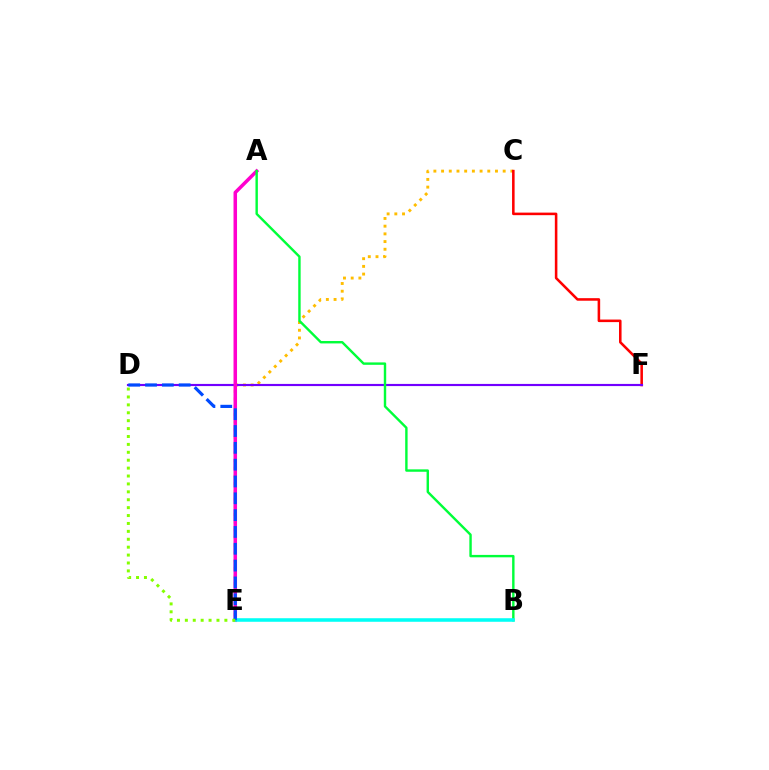{('C', 'E'): [{'color': '#ffbd00', 'line_style': 'dotted', 'thickness': 2.09}], ('C', 'F'): [{'color': '#ff0000', 'line_style': 'solid', 'thickness': 1.84}], ('D', 'F'): [{'color': '#7200ff', 'line_style': 'solid', 'thickness': 1.55}], ('A', 'E'): [{'color': '#ff00cf', 'line_style': 'solid', 'thickness': 2.53}], ('A', 'B'): [{'color': '#00ff39', 'line_style': 'solid', 'thickness': 1.74}], ('B', 'E'): [{'color': '#00fff6', 'line_style': 'solid', 'thickness': 2.56}], ('D', 'E'): [{'color': '#004bff', 'line_style': 'dashed', 'thickness': 2.29}, {'color': '#84ff00', 'line_style': 'dotted', 'thickness': 2.15}]}